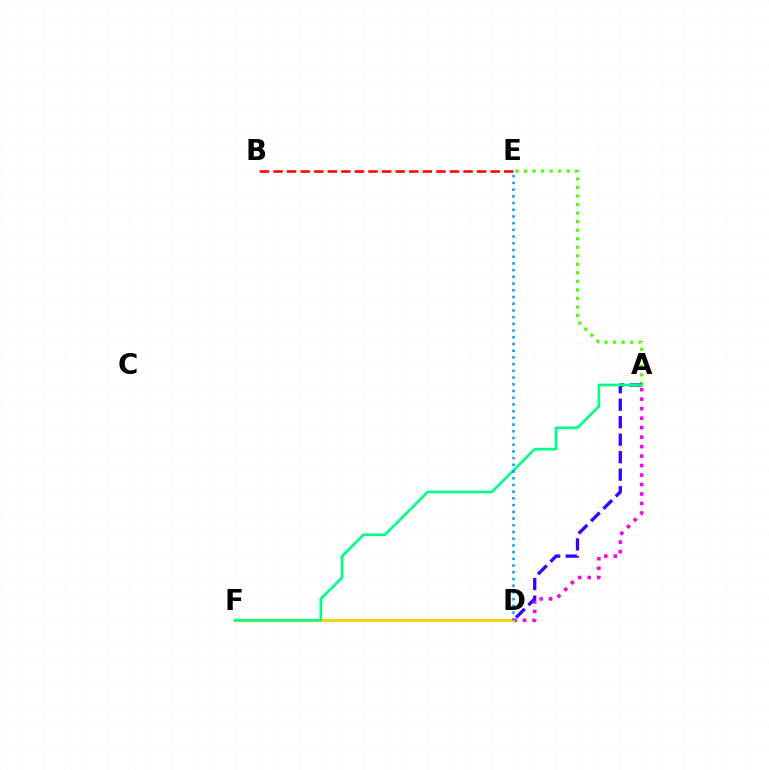{('A', 'D'): [{'color': '#ff00ed', 'line_style': 'dotted', 'thickness': 2.58}, {'color': '#3700ff', 'line_style': 'dashed', 'thickness': 2.38}], ('B', 'E'): [{'color': '#ff0000', 'line_style': 'dashed', 'thickness': 1.84}], ('A', 'E'): [{'color': '#4fff00', 'line_style': 'dotted', 'thickness': 2.32}], ('D', 'F'): [{'color': '#ffd500', 'line_style': 'solid', 'thickness': 2.23}], ('A', 'F'): [{'color': '#00ff86', 'line_style': 'solid', 'thickness': 1.94}], ('D', 'E'): [{'color': '#009eff', 'line_style': 'dotted', 'thickness': 1.82}]}